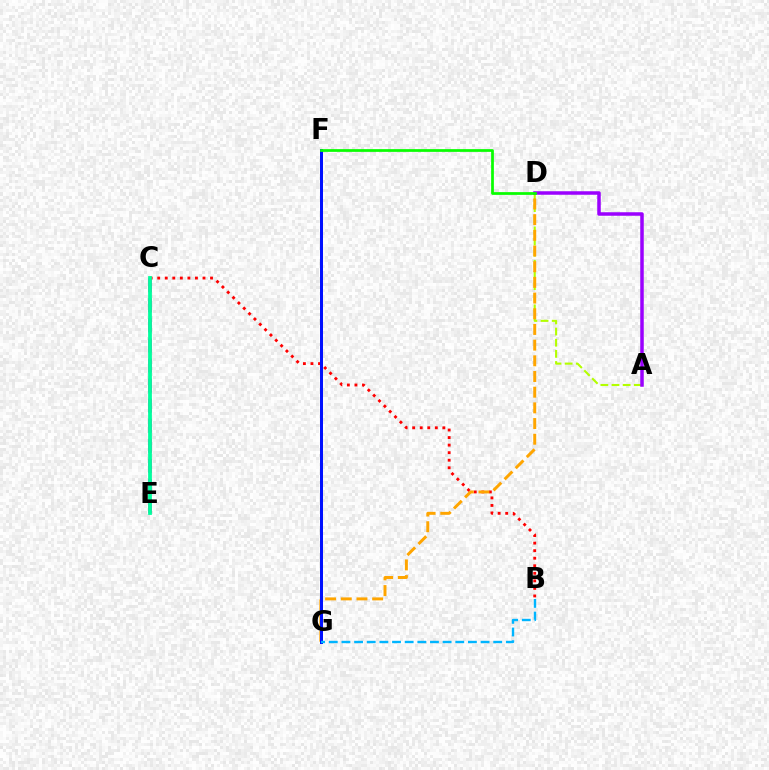{('A', 'D'): [{'color': '#b3ff00', 'line_style': 'dashed', 'thickness': 1.51}, {'color': '#9b00ff', 'line_style': 'solid', 'thickness': 2.53}], ('C', 'E'): [{'color': '#ff00bd', 'line_style': 'dashed', 'thickness': 2.73}, {'color': '#00ff9d', 'line_style': 'solid', 'thickness': 2.71}], ('B', 'C'): [{'color': '#ff0000', 'line_style': 'dotted', 'thickness': 2.05}], ('D', 'G'): [{'color': '#ffa500', 'line_style': 'dashed', 'thickness': 2.13}], ('F', 'G'): [{'color': '#0010ff', 'line_style': 'solid', 'thickness': 2.16}], ('B', 'G'): [{'color': '#00b5ff', 'line_style': 'dashed', 'thickness': 1.72}], ('D', 'F'): [{'color': '#08ff00', 'line_style': 'solid', 'thickness': 1.97}]}